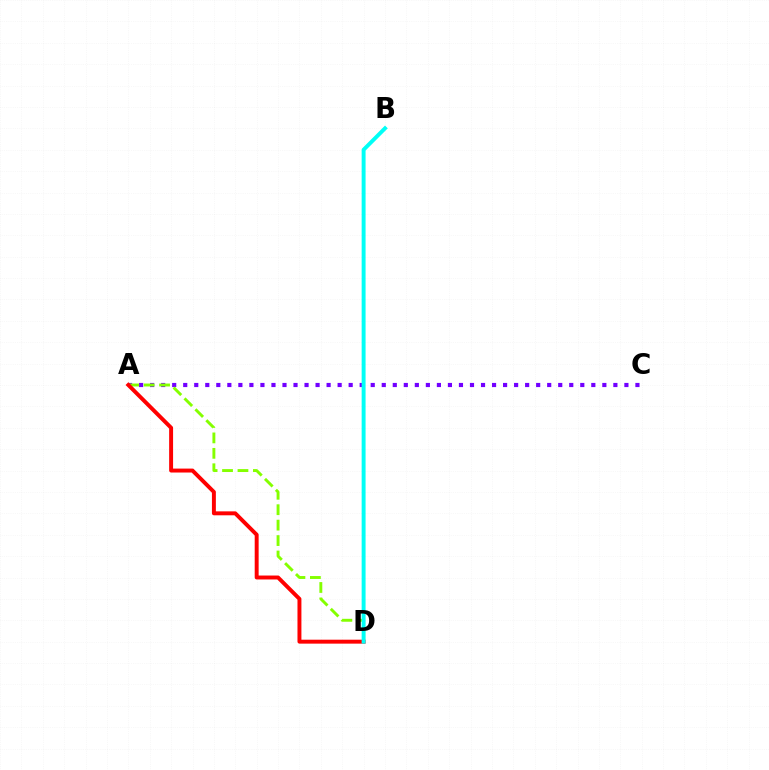{('A', 'C'): [{'color': '#7200ff', 'line_style': 'dotted', 'thickness': 3.0}], ('A', 'D'): [{'color': '#84ff00', 'line_style': 'dashed', 'thickness': 2.1}, {'color': '#ff0000', 'line_style': 'solid', 'thickness': 2.83}], ('B', 'D'): [{'color': '#00fff6', 'line_style': 'solid', 'thickness': 2.82}]}